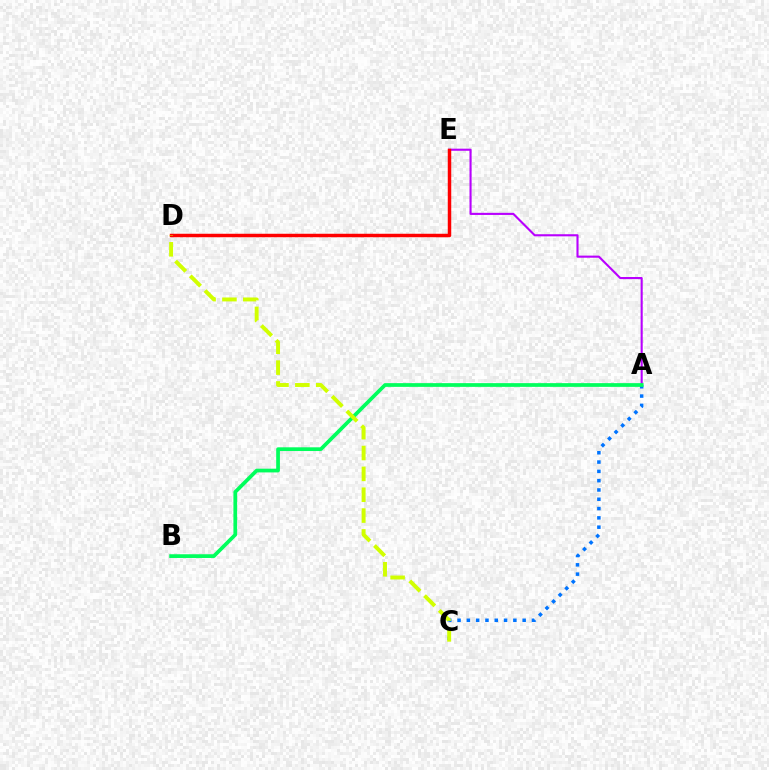{('A', 'E'): [{'color': '#b900ff', 'line_style': 'solid', 'thickness': 1.52}], ('D', 'E'): [{'color': '#ff0000', 'line_style': 'solid', 'thickness': 2.5}], ('A', 'C'): [{'color': '#0074ff', 'line_style': 'dotted', 'thickness': 2.53}], ('A', 'B'): [{'color': '#00ff5c', 'line_style': 'solid', 'thickness': 2.68}], ('C', 'D'): [{'color': '#d1ff00', 'line_style': 'dashed', 'thickness': 2.83}]}